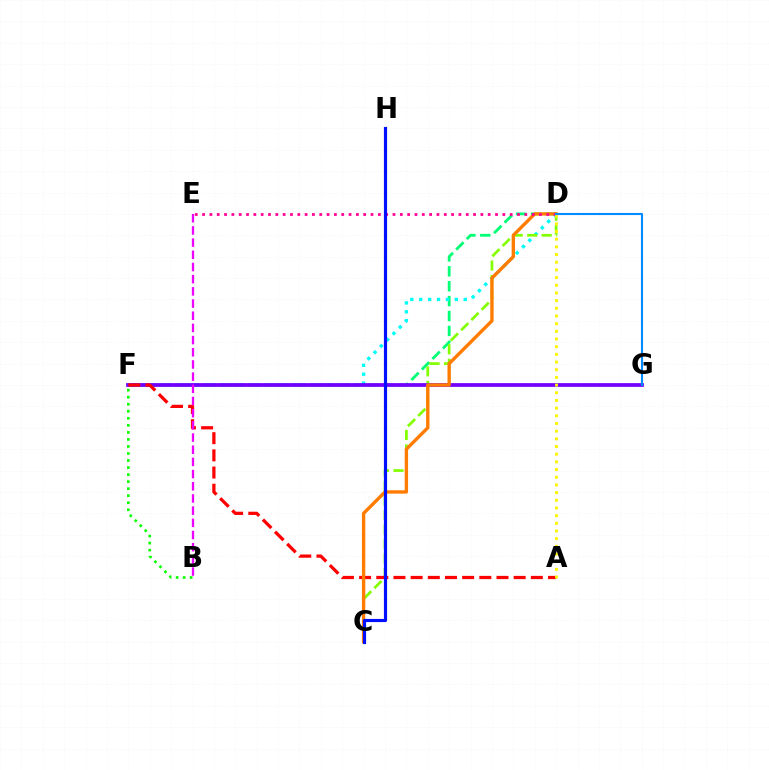{('D', 'F'): [{'color': '#00ff74', 'line_style': 'dashed', 'thickness': 2.02}, {'color': '#00fff6', 'line_style': 'dotted', 'thickness': 2.42}], ('C', 'D'): [{'color': '#84ff00', 'line_style': 'dashed', 'thickness': 1.97}, {'color': '#ff7c00', 'line_style': 'solid', 'thickness': 2.42}], ('F', 'G'): [{'color': '#7200ff', 'line_style': 'solid', 'thickness': 2.69}], ('A', 'F'): [{'color': '#ff0000', 'line_style': 'dashed', 'thickness': 2.33}], ('B', 'E'): [{'color': '#ee00ff', 'line_style': 'dashed', 'thickness': 1.66}], ('D', 'E'): [{'color': '#ff0094', 'line_style': 'dotted', 'thickness': 1.99}], ('C', 'H'): [{'color': '#0010ff', 'line_style': 'solid', 'thickness': 2.28}], ('B', 'F'): [{'color': '#08ff00', 'line_style': 'dotted', 'thickness': 1.91}], ('A', 'D'): [{'color': '#fcf500', 'line_style': 'dotted', 'thickness': 2.09}], ('D', 'G'): [{'color': '#008cff', 'line_style': 'solid', 'thickness': 1.52}]}